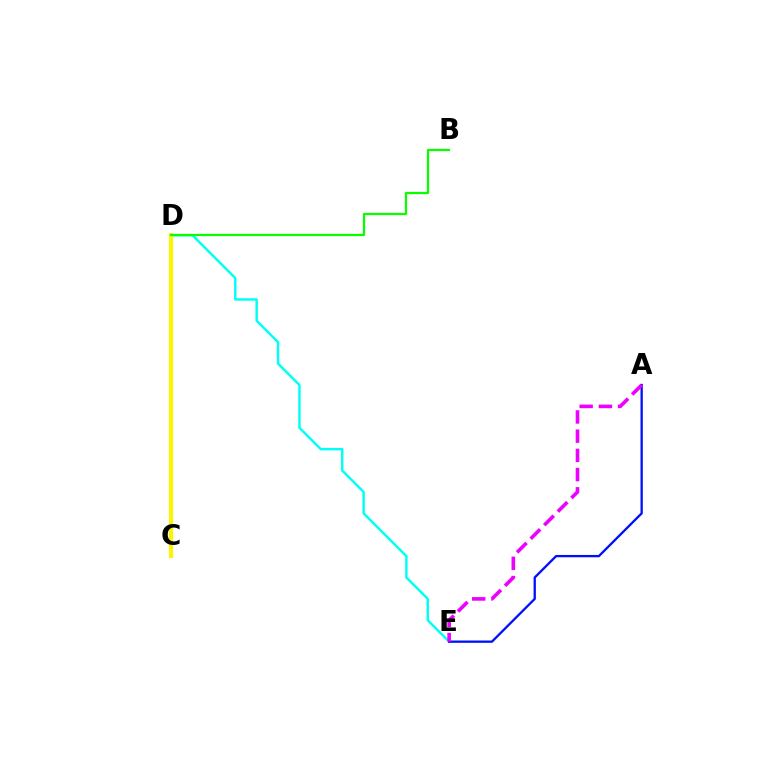{('D', 'E'): [{'color': '#00fff6', 'line_style': 'solid', 'thickness': 1.76}], ('C', 'D'): [{'color': '#ff0000', 'line_style': 'dashed', 'thickness': 1.95}, {'color': '#fcf500', 'line_style': 'solid', 'thickness': 2.96}], ('A', 'E'): [{'color': '#0010ff', 'line_style': 'solid', 'thickness': 1.67}, {'color': '#ee00ff', 'line_style': 'dashed', 'thickness': 2.61}], ('B', 'D'): [{'color': '#08ff00', 'line_style': 'solid', 'thickness': 1.6}]}